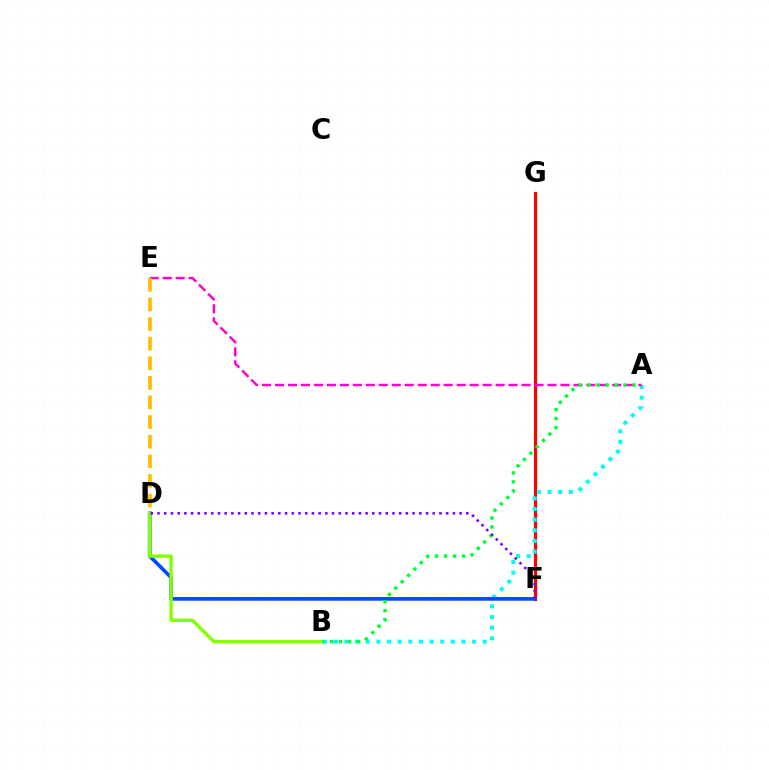{('F', 'G'): [{'color': '#ff0000', 'line_style': 'solid', 'thickness': 2.3}], ('A', 'B'): [{'color': '#00fff6', 'line_style': 'dotted', 'thickness': 2.89}, {'color': '#00ff39', 'line_style': 'dotted', 'thickness': 2.44}], ('A', 'E'): [{'color': '#ff00cf', 'line_style': 'dashed', 'thickness': 1.76}], ('D', 'E'): [{'color': '#ffbd00', 'line_style': 'dashed', 'thickness': 2.66}], ('D', 'F'): [{'color': '#004bff', 'line_style': 'solid', 'thickness': 2.66}, {'color': '#7200ff', 'line_style': 'dotted', 'thickness': 1.82}], ('B', 'D'): [{'color': '#84ff00', 'line_style': 'solid', 'thickness': 2.42}]}